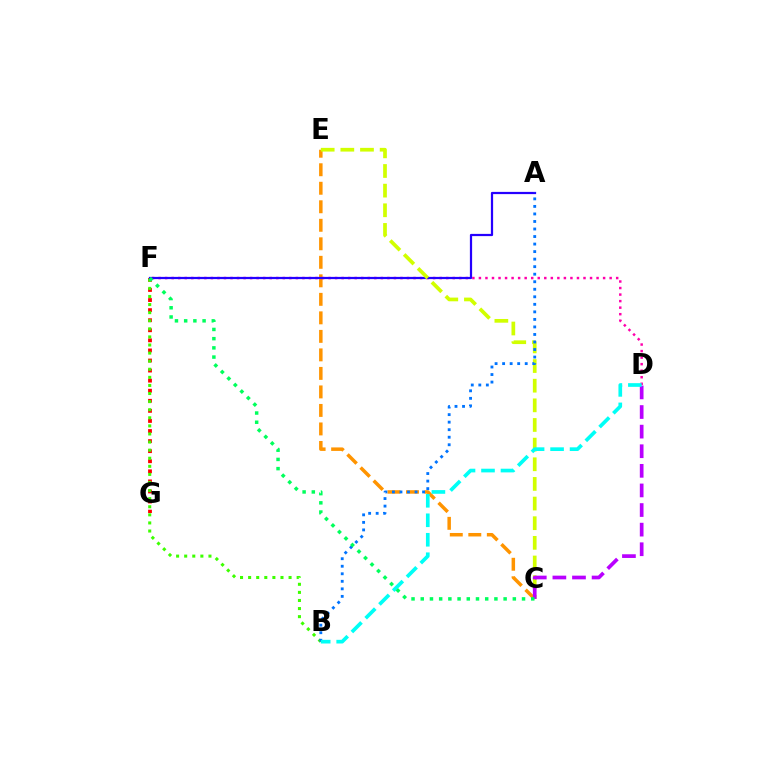{('C', 'E'): [{'color': '#ff9400', 'line_style': 'dashed', 'thickness': 2.52}, {'color': '#d1ff00', 'line_style': 'dashed', 'thickness': 2.67}], ('F', 'G'): [{'color': '#ff0000', 'line_style': 'dotted', 'thickness': 2.74}], ('B', 'F'): [{'color': '#3dff00', 'line_style': 'dotted', 'thickness': 2.2}], ('D', 'F'): [{'color': '#ff00ac', 'line_style': 'dotted', 'thickness': 1.78}], ('A', 'F'): [{'color': '#2500ff', 'line_style': 'solid', 'thickness': 1.61}], ('C', 'D'): [{'color': '#b900ff', 'line_style': 'dashed', 'thickness': 2.66}], ('A', 'B'): [{'color': '#0074ff', 'line_style': 'dotted', 'thickness': 2.05}], ('B', 'D'): [{'color': '#00fff6', 'line_style': 'dashed', 'thickness': 2.65}], ('C', 'F'): [{'color': '#00ff5c', 'line_style': 'dotted', 'thickness': 2.5}]}